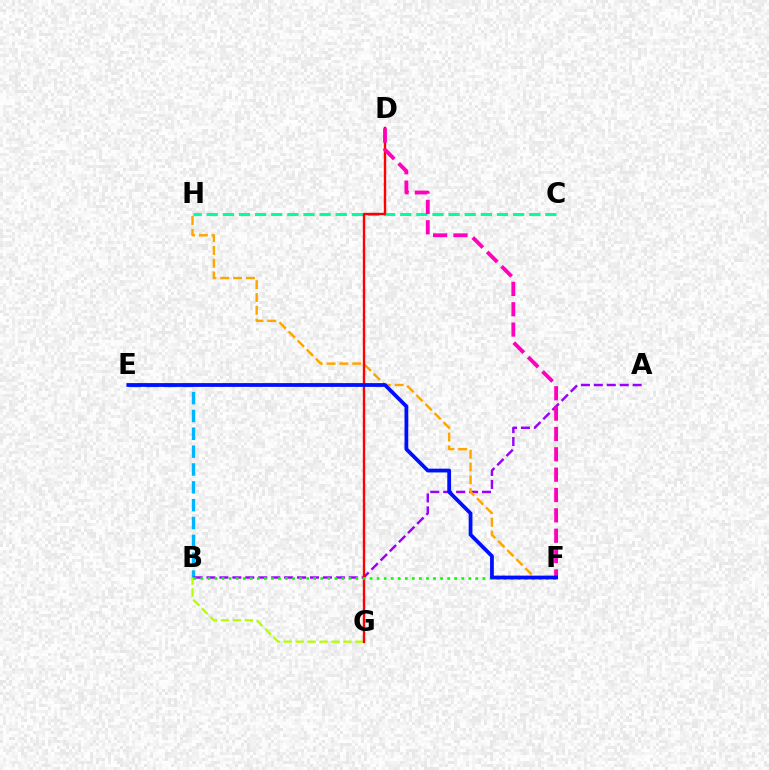{('B', 'E'): [{'color': '#00b5ff', 'line_style': 'dashed', 'thickness': 2.42}], ('A', 'B'): [{'color': '#9b00ff', 'line_style': 'dashed', 'thickness': 1.76}], ('C', 'H'): [{'color': '#00ff9d', 'line_style': 'dashed', 'thickness': 2.19}], ('B', 'G'): [{'color': '#b3ff00', 'line_style': 'dashed', 'thickness': 1.62}], ('F', 'H'): [{'color': '#ffa500', 'line_style': 'dashed', 'thickness': 1.74}], ('D', 'G'): [{'color': '#ff0000', 'line_style': 'solid', 'thickness': 1.72}], ('B', 'F'): [{'color': '#08ff00', 'line_style': 'dotted', 'thickness': 1.92}], ('D', 'F'): [{'color': '#ff00bd', 'line_style': 'dashed', 'thickness': 2.76}], ('E', 'F'): [{'color': '#0010ff', 'line_style': 'solid', 'thickness': 2.72}]}